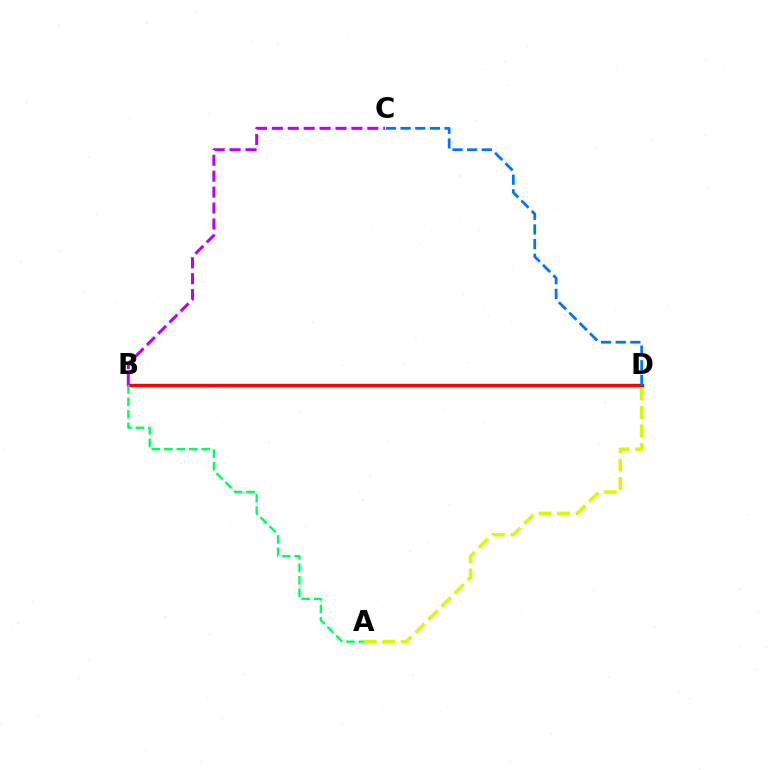{('B', 'D'): [{'color': '#ff0000', 'line_style': 'solid', 'thickness': 2.43}], ('A', 'D'): [{'color': '#d1ff00', 'line_style': 'dashed', 'thickness': 2.51}], ('A', 'B'): [{'color': '#00ff5c', 'line_style': 'dashed', 'thickness': 1.7}], ('C', 'D'): [{'color': '#0074ff', 'line_style': 'dashed', 'thickness': 1.99}], ('B', 'C'): [{'color': '#b900ff', 'line_style': 'dashed', 'thickness': 2.16}]}